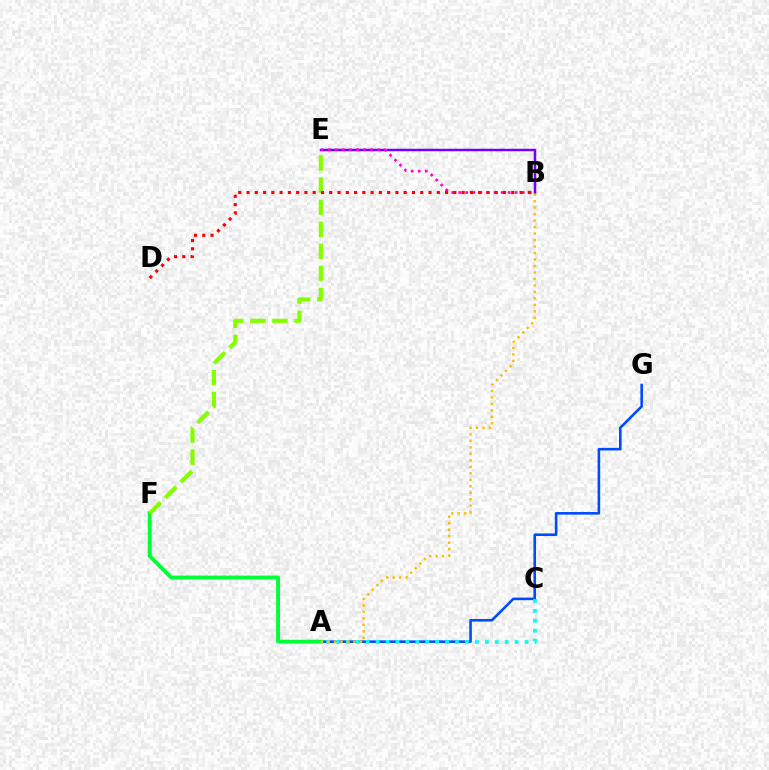{('A', 'G'): [{'color': '#004bff', 'line_style': 'solid', 'thickness': 1.87}], ('A', 'F'): [{'color': '#00ff39', 'line_style': 'solid', 'thickness': 2.78}], ('B', 'E'): [{'color': '#7200ff', 'line_style': 'solid', 'thickness': 1.8}, {'color': '#ff00cf', 'line_style': 'dotted', 'thickness': 1.92}], ('A', 'C'): [{'color': '#00fff6', 'line_style': 'dotted', 'thickness': 2.7}], ('E', 'F'): [{'color': '#84ff00', 'line_style': 'dashed', 'thickness': 3.0}], ('A', 'B'): [{'color': '#ffbd00', 'line_style': 'dotted', 'thickness': 1.76}], ('B', 'D'): [{'color': '#ff0000', 'line_style': 'dotted', 'thickness': 2.25}]}